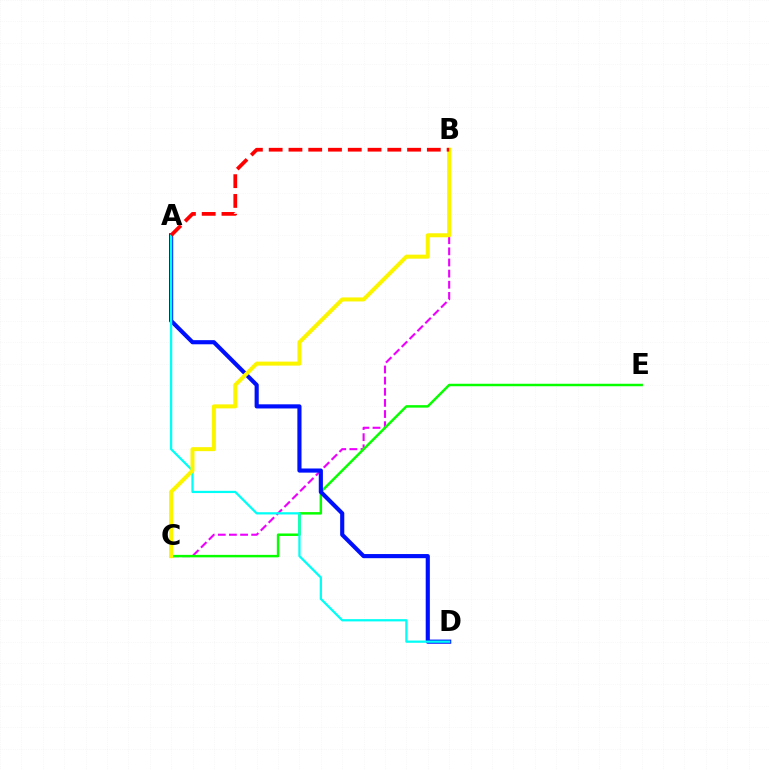{('B', 'C'): [{'color': '#ee00ff', 'line_style': 'dashed', 'thickness': 1.51}, {'color': '#fcf500', 'line_style': 'solid', 'thickness': 2.89}], ('C', 'E'): [{'color': '#08ff00', 'line_style': 'solid', 'thickness': 1.79}], ('A', 'D'): [{'color': '#0010ff', 'line_style': 'solid', 'thickness': 2.98}, {'color': '#00fff6', 'line_style': 'solid', 'thickness': 1.62}], ('A', 'B'): [{'color': '#ff0000', 'line_style': 'dashed', 'thickness': 2.69}]}